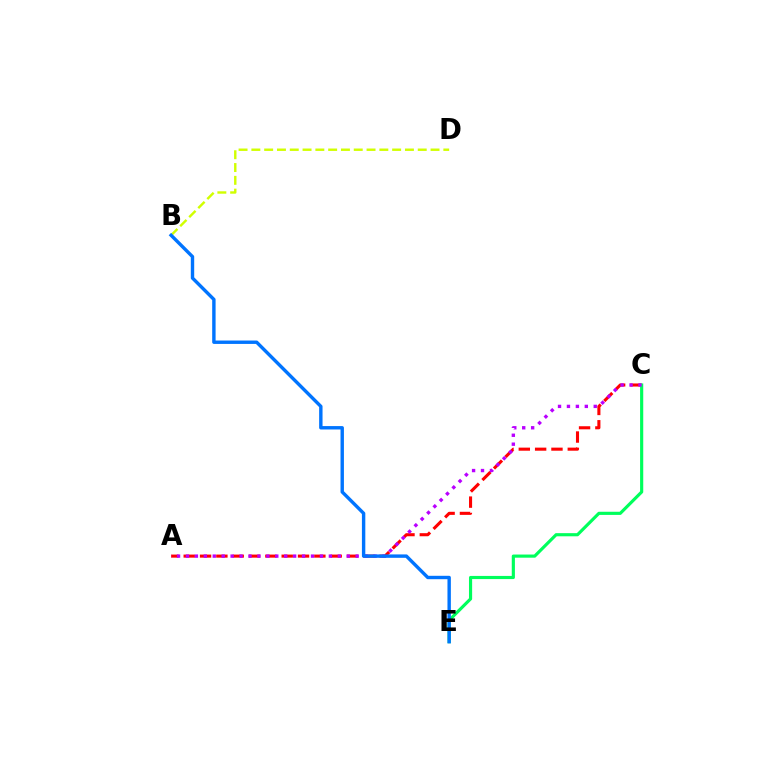{('A', 'C'): [{'color': '#ff0000', 'line_style': 'dashed', 'thickness': 2.22}, {'color': '#b900ff', 'line_style': 'dotted', 'thickness': 2.43}], ('B', 'D'): [{'color': '#d1ff00', 'line_style': 'dashed', 'thickness': 1.74}], ('C', 'E'): [{'color': '#00ff5c', 'line_style': 'solid', 'thickness': 2.27}], ('B', 'E'): [{'color': '#0074ff', 'line_style': 'solid', 'thickness': 2.45}]}